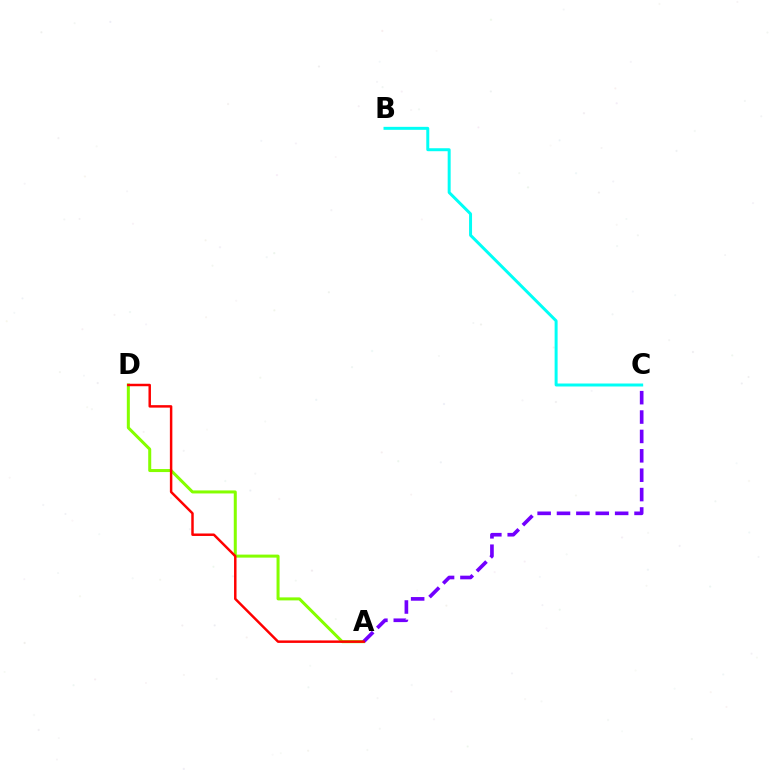{('A', 'D'): [{'color': '#84ff00', 'line_style': 'solid', 'thickness': 2.17}, {'color': '#ff0000', 'line_style': 'solid', 'thickness': 1.78}], ('A', 'C'): [{'color': '#7200ff', 'line_style': 'dashed', 'thickness': 2.63}], ('B', 'C'): [{'color': '#00fff6', 'line_style': 'solid', 'thickness': 2.14}]}